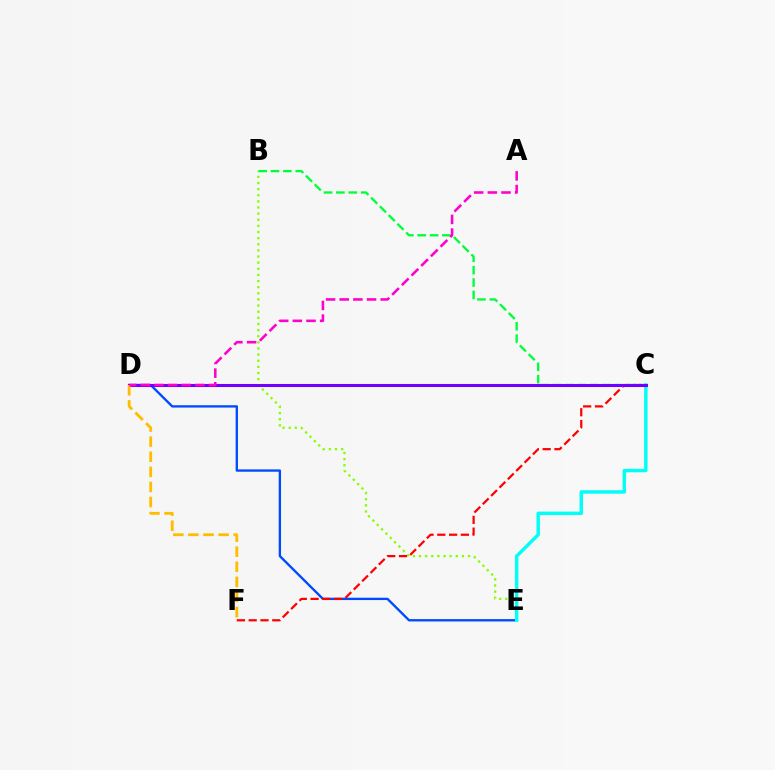{('D', 'E'): [{'color': '#004bff', 'line_style': 'solid', 'thickness': 1.69}], ('B', 'E'): [{'color': '#84ff00', 'line_style': 'dotted', 'thickness': 1.67}], ('C', 'F'): [{'color': '#ff0000', 'line_style': 'dashed', 'thickness': 1.6}], ('C', 'E'): [{'color': '#00fff6', 'line_style': 'solid', 'thickness': 2.48}], ('B', 'C'): [{'color': '#00ff39', 'line_style': 'dashed', 'thickness': 1.68}], ('C', 'D'): [{'color': '#7200ff', 'line_style': 'solid', 'thickness': 2.19}], ('D', 'F'): [{'color': '#ffbd00', 'line_style': 'dashed', 'thickness': 2.05}], ('A', 'D'): [{'color': '#ff00cf', 'line_style': 'dashed', 'thickness': 1.85}]}